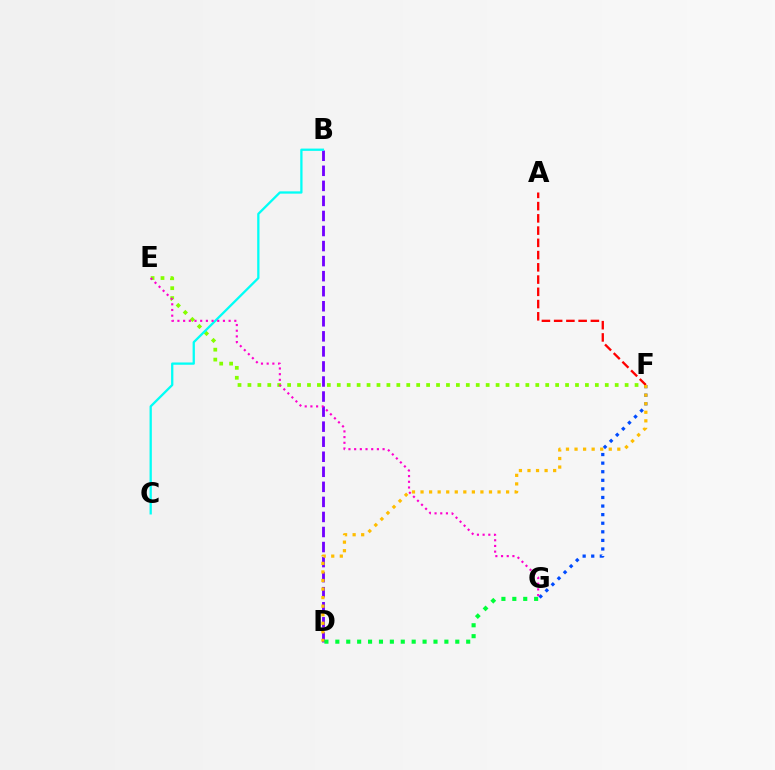{('F', 'G'): [{'color': '#004bff', 'line_style': 'dotted', 'thickness': 2.33}], ('B', 'D'): [{'color': '#7200ff', 'line_style': 'dashed', 'thickness': 2.04}], ('E', 'F'): [{'color': '#84ff00', 'line_style': 'dotted', 'thickness': 2.7}], ('B', 'C'): [{'color': '#00fff6', 'line_style': 'solid', 'thickness': 1.65}], ('E', 'G'): [{'color': '#ff00cf', 'line_style': 'dotted', 'thickness': 1.55}], ('A', 'F'): [{'color': '#ff0000', 'line_style': 'dashed', 'thickness': 1.66}], ('D', 'F'): [{'color': '#ffbd00', 'line_style': 'dotted', 'thickness': 2.32}], ('D', 'G'): [{'color': '#00ff39', 'line_style': 'dotted', 'thickness': 2.96}]}